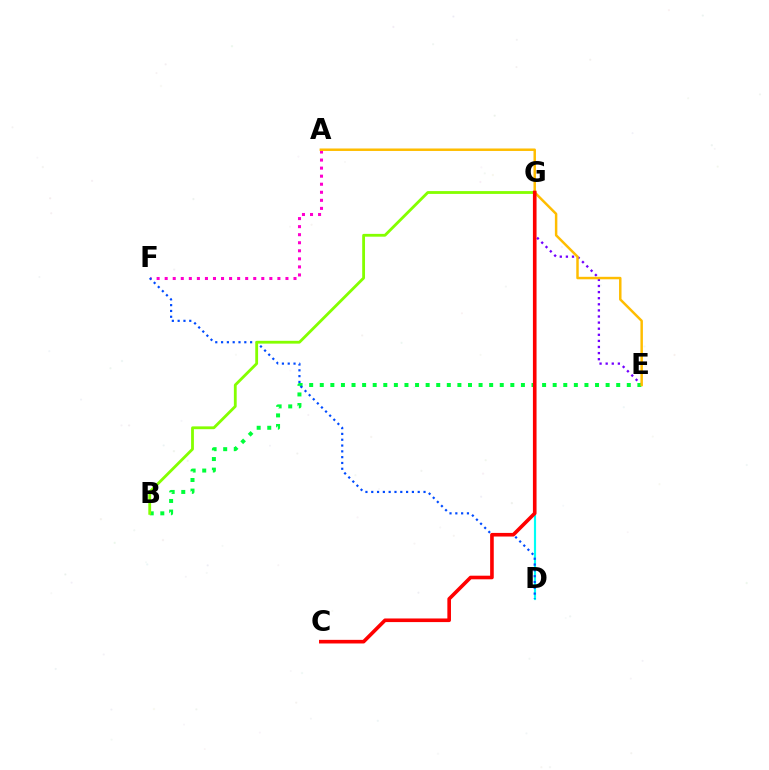{('E', 'G'): [{'color': '#7200ff', 'line_style': 'dotted', 'thickness': 1.66}], ('A', 'F'): [{'color': '#ff00cf', 'line_style': 'dotted', 'thickness': 2.19}], ('B', 'E'): [{'color': '#00ff39', 'line_style': 'dotted', 'thickness': 2.88}], ('D', 'G'): [{'color': '#00fff6', 'line_style': 'solid', 'thickness': 1.55}], ('A', 'E'): [{'color': '#ffbd00', 'line_style': 'solid', 'thickness': 1.78}], ('D', 'F'): [{'color': '#004bff', 'line_style': 'dotted', 'thickness': 1.58}], ('B', 'G'): [{'color': '#84ff00', 'line_style': 'solid', 'thickness': 2.03}], ('C', 'G'): [{'color': '#ff0000', 'line_style': 'solid', 'thickness': 2.6}]}